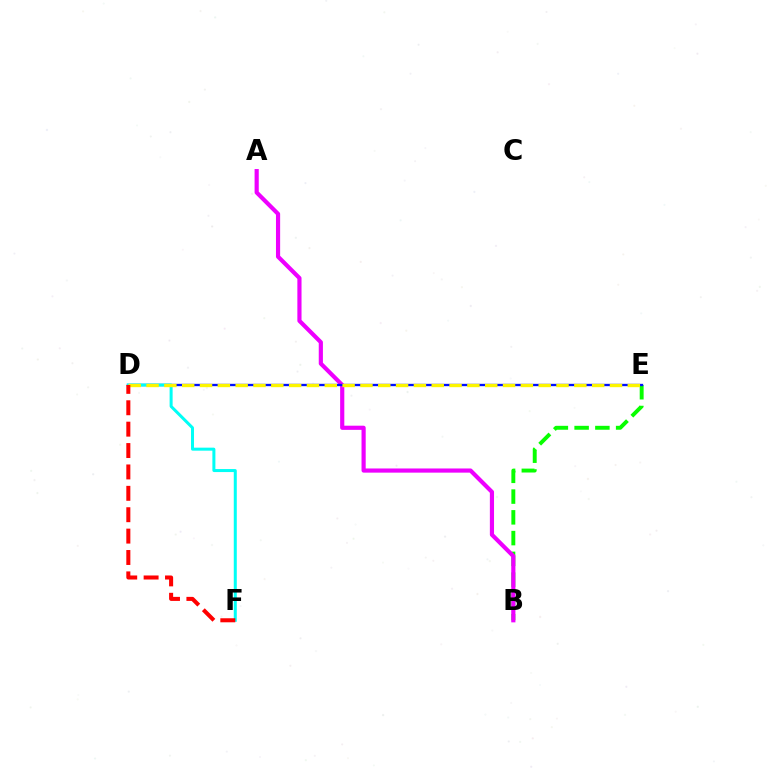{('B', 'E'): [{'color': '#08ff00', 'line_style': 'dashed', 'thickness': 2.82}], ('A', 'B'): [{'color': '#ee00ff', 'line_style': 'solid', 'thickness': 3.0}], ('D', 'E'): [{'color': '#0010ff', 'line_style': 'solid', 'thickness': 1.68}, {'color': '#fcf500', 'line_style': 'dashed', 'thickness': 2.42}], ('D', 'F'): [{'color': '#00fff6', 'line_style': 'solid', 'thickness': 2.17}, {'color': '#ff0000', 'line_style': 'dashed', 'thickness': 2.91}]}